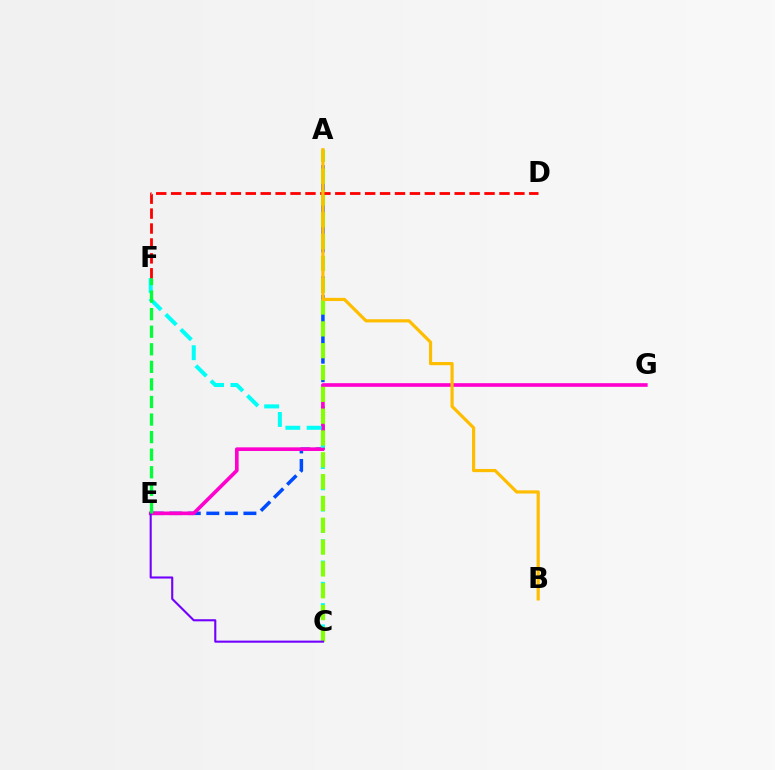{('A', 'E'): [{'color': '#004bff', 'line_style': 'dashed', 'thickness': 2.52}], ('E', 'G'): [{'color': '#ff00cf', 'line_style': 'solid', 'thickness': 2.62}], ('C', 'F'): [{'color': '#00fff6', 'line_style': 'dashed', 'thickness': 2.89}], ('A', 'C'): [{'color': '#84ff00', 'line_style': 'dashed', 'thickness': 2.96}], ('D', 'F'): [{'color': '#ff0000', 'line_style': 'dashed', 'thickness': 2.03}], ('C', 'E'): [{'color': '#7200ff', 'line_style': 'solid', 'thickness': 1.51}], ('A', 'B'): [{'color': '#ffbd00', 'line_style': 'solid', 'thickness': 2.29}], ('E', 'F'): [{'color': '#00ff39', 'line_style': 'dashed', 'thickness': 2.39}]}